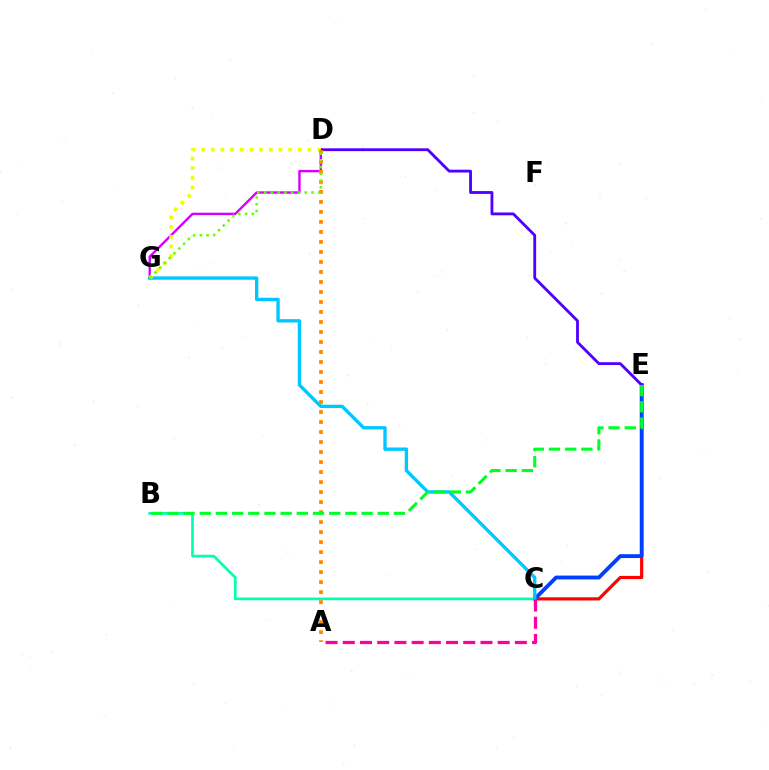{('C', 'E'): [{'color': '#ff0000', 'line_style': 'solid', 'thickness': 2.28}, {'color': '#003fff', 'line_style': 'solid', 'thickness': 2.76}], ('D', 'G'): [{'color': '#d600ff', 'line_style': 'solid', 'thickness': 1.72}, {'color': '#eeff00', 'line_style': 'dotted', 'thickness': 2.63}, {'color': '#66ff00', 'line_style': 'dotted', 'thickness': 1.84}], ('B', 'C'): [{'color': '#00ffaf', 'line_style': 'solid', 'thickness': 1.93}], ('D', 'E'): [{'color': '#4f00ff', 'line_style': 'solid', 'thickness': 2.04}], ('C', 'G'): [{'color': '#00c7ff', 'line_style': 'solid', 'thickness': 2.42}], ('A', 'D'): [{'color': '#ff8800', 'line_style': 'dotted', 'thickness': 2.72}], ('B', 'E'): [{'color': '#00ff27', 'line_style': 'dashed', 'thickness': 2.2}], ('A', 'C'): [{'color': '#ff00a0', 'line_style': 'dashed', 'thickness': 2.34}]}